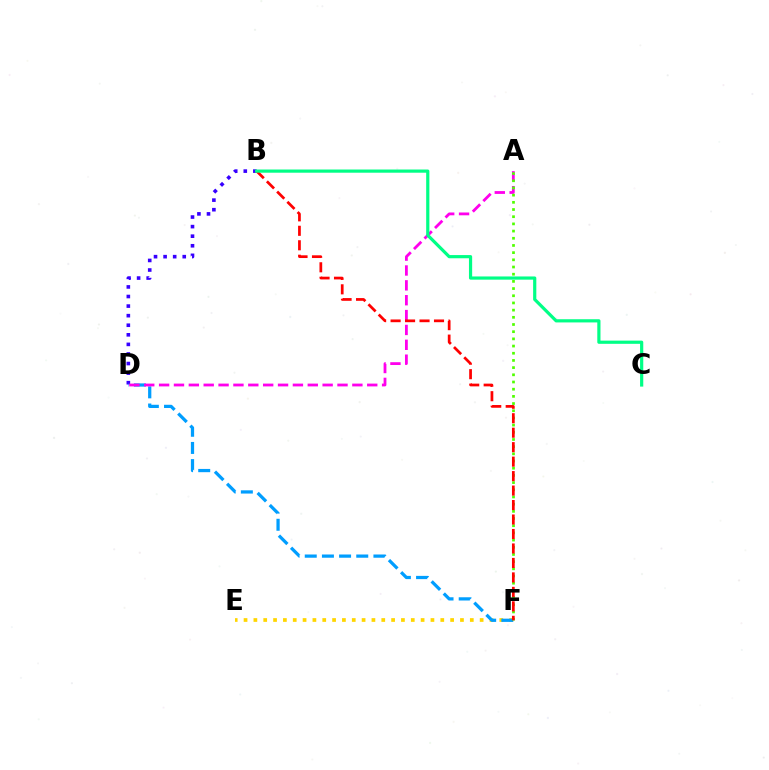{('E', 'F'): [{'color': '#ffd500', 'line_style': 'dotted', 'thickness': 2.67}], ('B', 'D'): [{'color': '#3700ff', 'line_style': 'dotted', 'thickness': 2.6}], ('D', 'F'): [{'color': '#009eff', 'line_style': 'dashed', 'thickness': 2.33}], ('A', 'D'): [{'color': '#ff00ed', 'line_style': 'dashed', 'thickness': 2.02}], ('A', 'F'): [{'color': '#4fff00', 'line_style': 'dotted', 'thickness': 1.95}], ('B', 'F'): [{'color': '#ff0000', 'line_style': 'dashed', 'thickness': 1.97}], ('B', 'C'): [{'color': '#00ff86', 'line_style': 'solid', 'thickness': 2.3}]}